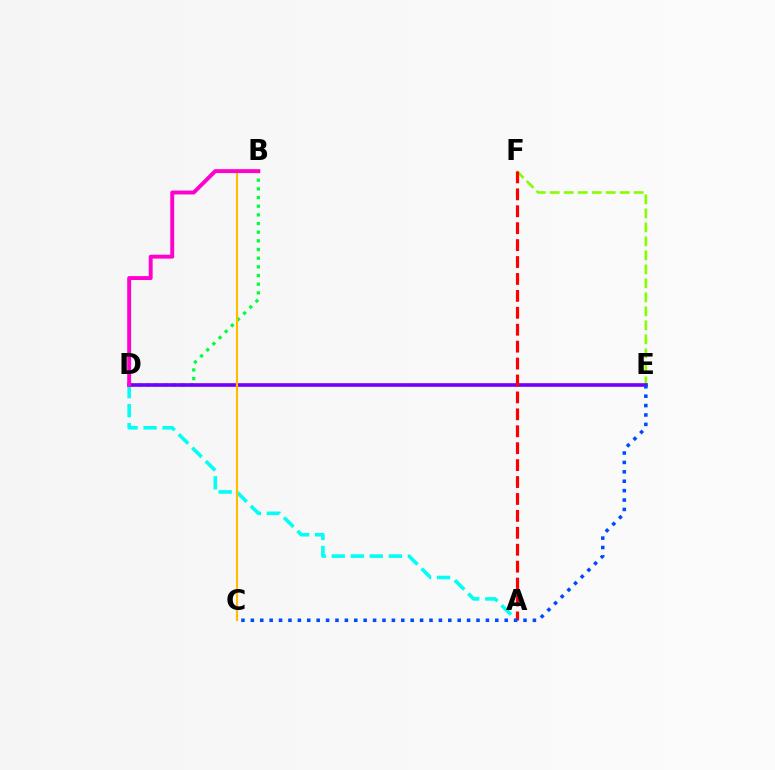{('E', 'F'): [{'color': '#84ff00', 'line_style': 'dashed', 'thickness': 1.9}], ('B', 'D'): [{'color': '#00ff39', 'line_style': 'dotted', 'thickness': 2.35}, {'color': '#ff00cf', 'line_style': 'solid', 'thickness': 2.82}], ('D', 'E'): [{'color': '#7200ff', 'line_style': 'solid', 'thickness': 2.62}], ('A', 'D'): [{'color': '#00fff6', 'line_style': 'dashed', 'thickness': 2.58}], ('A', 'F'): [{'color': '#ff0000', 'line_style': 'dashed', 'thickness': 2.3}], ('B', 'C'): [{'color': '#ffbd00', 'line_style': 'solid', 'thickness': 1.54}], ('C', 'E'): [{'color': '#004bff', 'line_style': 'dotted', 'thickness': 2.55}]}